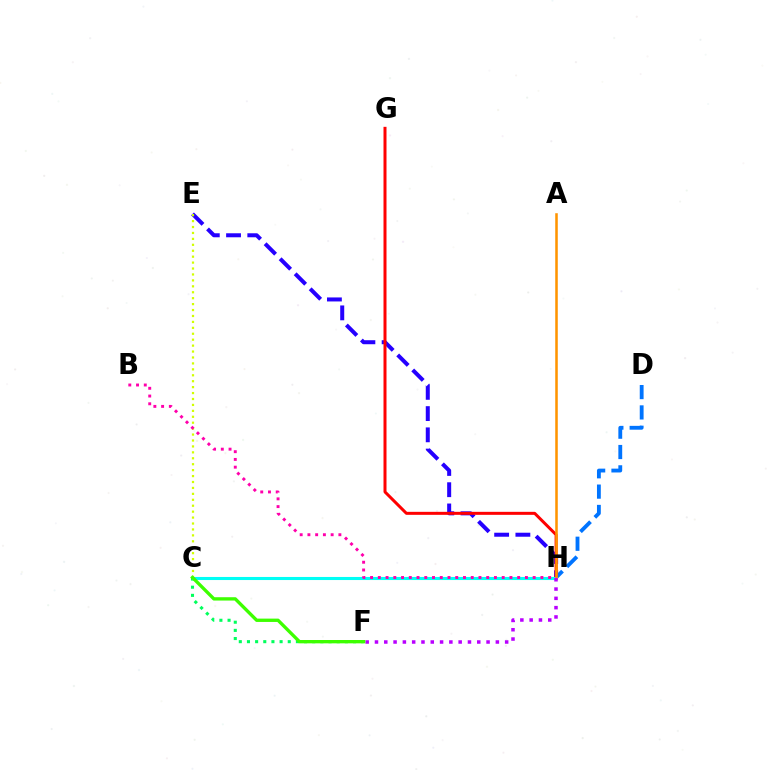{('E', 'H'): [{'color': '#2500ff', 'line_style': 'dashed', 'thickness': 2.89}], ('D', 'H'): [{'color': '#0074ff', 'line_style': 'dashed', 'thickness': 2.76}], ('G', 'H'): [{'color': '#ff0000', 'line_style': 'solid', 'thickness': 2.16}], ('C', 'E'): [{'color': '#d1ff00', 'line_style': 'dotted', 'thickness': 1.61}], ('C', 'F'): [{'color': '#00ff5c', 'line_style': 'dotted', 'thickness': 2.22}, {'color': '#3dff00', 'line_style': 'solid', 'thickness': 2.4}], ('C', 'H'): [{'color': '#00fff6', 'line_style': 'solid', 'thickness': 2.22}], ('A', 'H'): [{'color': '#ff9400', 'line_style': 'solid', 'thickness': 1.83}], ('F', 'H'): [{'color': '#b900ff', 'line_style': 'dotted', 'thickness': 2.53}], ('B', 'H'): [{'color': '#ff00ac', 'line_style': 'dotted', 'thickness': 2.1}]}